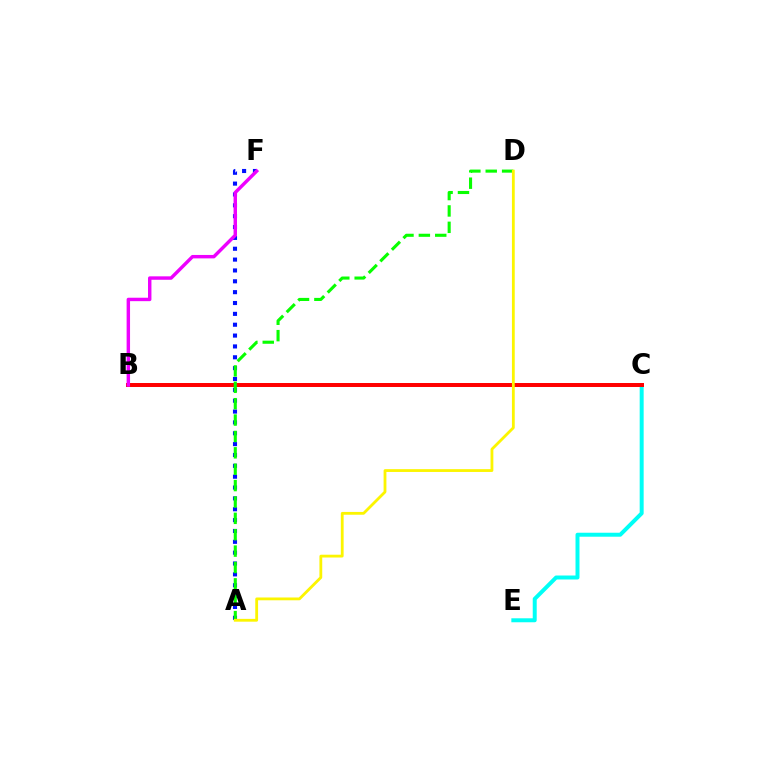{('A', 'F'): [{'color': '#0010ff', 'line_style': 'dotted', 'thickness': 2.95}], ('C', 'E'): [{'color': '#00fff6', 'line_style': 'solid', 'thickness': 2.87}], ('B', 'C'): [{'color': '#ff0000', 'line_style': 'solid', 'thickness': 2.87}], ('B', 'F'): [{'color': '#ee00ff', 'line_style': 'solid', 'thickness': 2.47}], ('A', 'D'): [{'color': '#08ff00', 'line_style': 'dashed', 'thickness': 2.23}, {'color': '#fcf500', 'line_style': 'solid', 'thickness': 2.02}]}